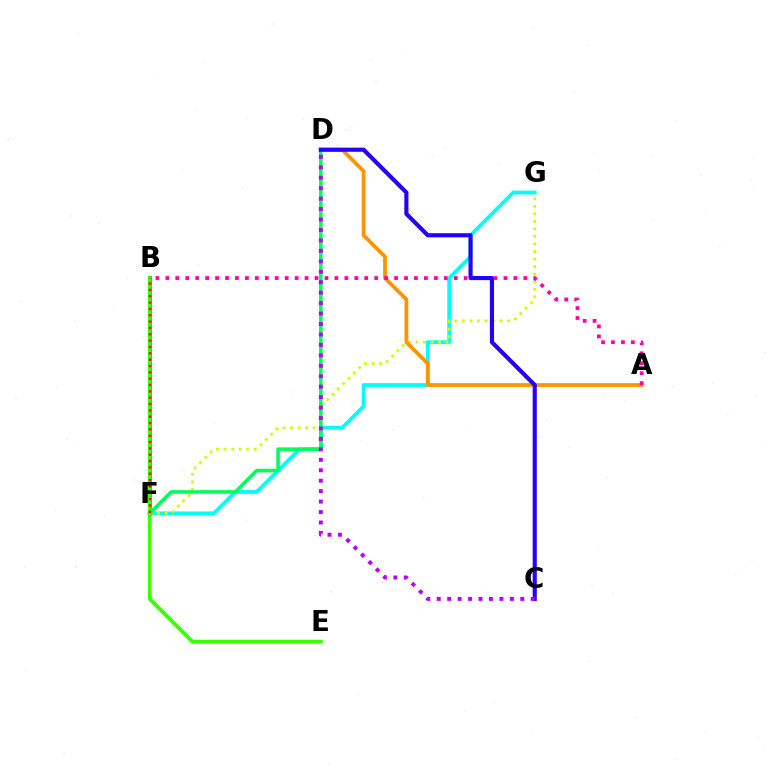{('F', 'G'): [{'color': '#00fff6', 'line_style': 'solid', 'thickness': 2.71}, {'color': '#d1ff00', 'line_style': 'dotted', 'thickness': 2.05}], ('B', 'F'): [{'color': '#0074ff', 'line_style': 'solid', 'thickness': 2.91}, {'color': '#ff0000', 'line_style': 'dotted', 'thickness': 1.72}], ('A', 'D'): [{'color': '#ff9400', 'line_style': 'solid', 'thickness': 2.71}], ('D', 'F'): [{'color': '#00ff5c', 'line_style': 'solid', 'thickness': 2.57}], ('A', 'B'): [{'color': '#ff00ac', 'line_style': 'dotted', 'thickness': 2.7}], ('C', 'D'): [{'color': '#2500ff', 'line_style': 'solid', 'thickness': 2.98}, {'color': '#b900ff', 'line_style': 'dotted', 'thickness': 2.84}], ('B', 'E'): [{'color': '#3dff00', 'line_style': 'solid', 'thickness': 2.76}]}